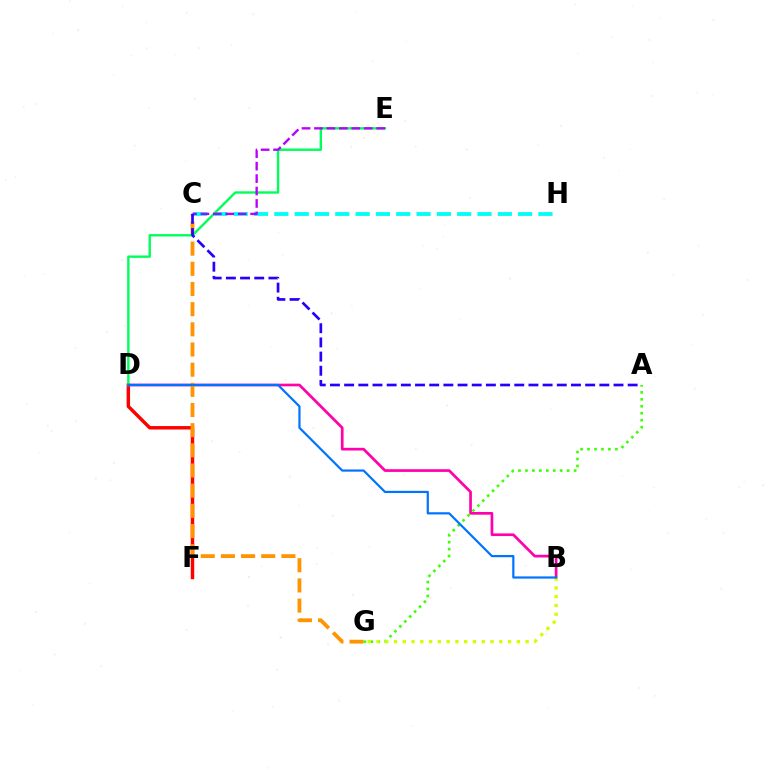{('D', 'F'): [{'color': '#ff0000', 'line_style': 'solid', 'thickness': 2.48}], ('B', 'D'): [{'color': '#ff00ac', 'line_style': 'solid', 'thickness': 1.94}, {'color': '#0074ff', 'line_style': 'solid', 'thickness': 1.59}], ('C', 'H'): [{'color': '#00fff6', 'line_style': 'dashed', 'thickness': 2.76}], ('C', 'G'): [{'color': '#ff9400', 'line_style': 'dashed', 'thickness': 2.74}], ('A', 'G'): [{'color': '#3dff00', 'line_style': 'dotted', 'thickness': 1.89}], ('B', 'G'): [{'color': '#d1ff00', 'line_style': 'dotted', 'thickness': 2.38}], ('D', 'E'): [{'color': '#00ff5c', 'line_style': 'solid', 'thickness': 1.72}], ('C', 'E'): [{'color': '#b900ff', 'line_style': 'dashed', 'thickness': 1.69}], ('A', 'C'): [{'color': '#2500ff', 'line_style': 'dashed', 'thickness': 1.93}]}